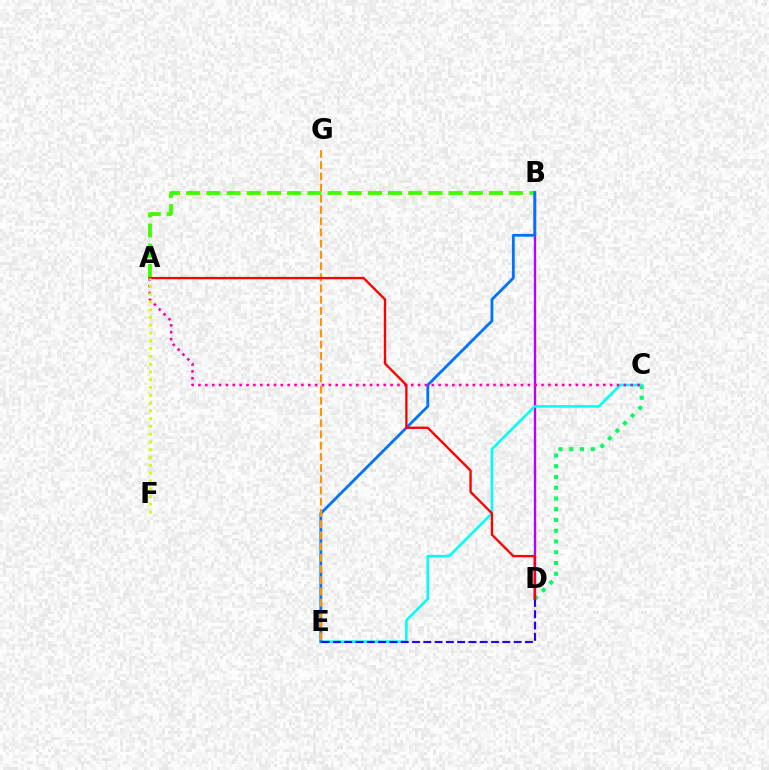{('C', 'D'): [{'color': '#00ff5c', 'line_style': 'dotted', 'thickness': 2.92}], ('B', 'D'): [{'color': '#b900ff', 'line_style': 'solid', 'thickness': 1.68}], ('A', 'B'): [{'color': '#3dff00', 'line_style': 'dashed', 'thickness': 2.74}], ('C', 'E'): [{'color': '#00fff6', 'line_style': 'solid', 'thickness': 1.87}], ('B', 'E'): [{'color': '#0074ff', 'line_style': 'solid', 'thickness': 2.03}], ('E', 'G'): [{'color': '#ff9400', 'line_style': 'dashed', 'thickness': 1.52}], ('D', 'E'): [{'color': '#2500ff', 'line_style': 'dashed', 'thickness': 1.53}], ('A', 'C'): [{'color': '#ff00ac', 'line_style': 'dotted', 'thickness': 1.86}], ('A', 'D'): [{'color': '#ff0000', 'line_style': 'solid', 'thickness': 1.68}], ('A', 'F'): [{'color': '#d1ff00', 'line_style': 'dotted', 'thickness': 2.11}]}